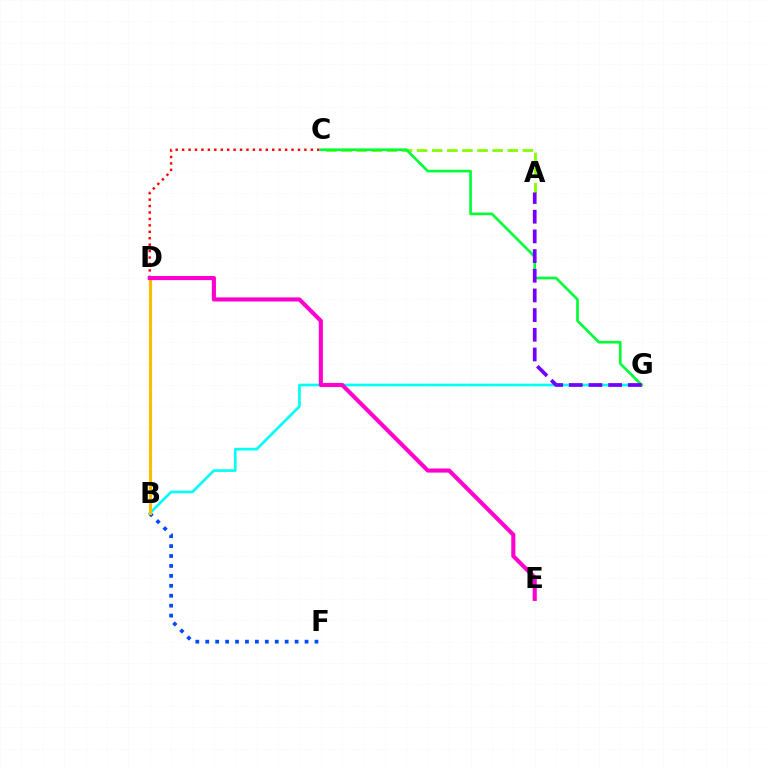{('B', 'F'): [{'color': '#004bff', 'line_style': 'dotted', 'thickness': 2.7}], ('A', 'C'): [{'color': '#84ff00', 'line_style': 'dashed', 'thickness': 2.05}], ('B', 'G'): [{'color': '#00fff6', 'line_style': 'solid', 'thickness': 1.92}], ('C', 'D'): [{'color': '#ff0000', 'line_style': 'dotted', 'thickness': 1.75}], ('B', 'D'): [{'color': '#ffbd00', 'line_style': 'solid', 'thickness': 2.27}], ('C', 'G'): [{'color': '#00ff39', 'line_style': 'solid', 'thickness': 1.92}], ('D', 'E'): [{'color': '#ff00cf', 'line_style': 'solid', 'thickness': 2.95}], ('A', 'G'): [{'color': '#7200ff', 'line_style': 'dashed', 'thickness': 2.67}]}